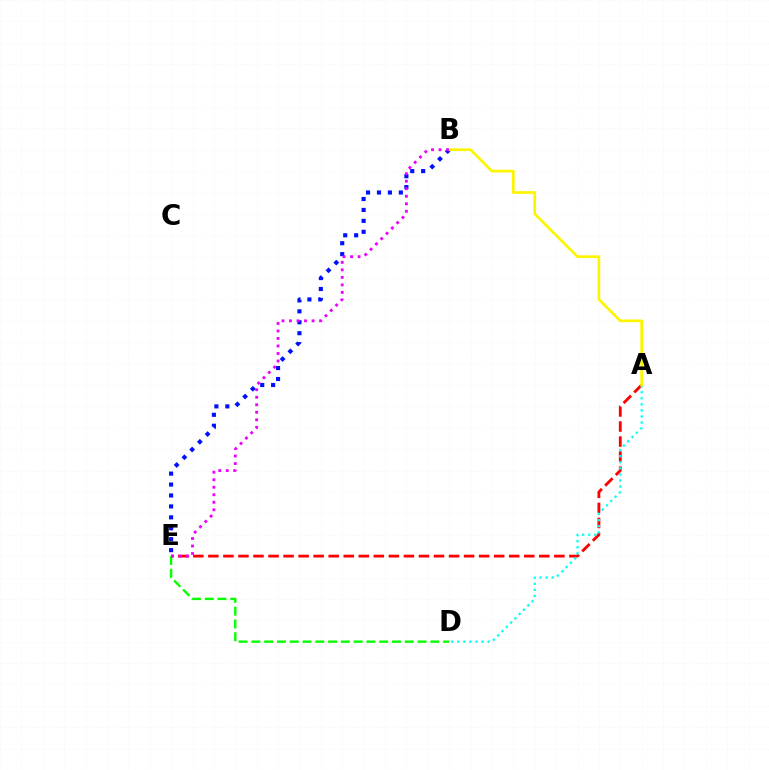{('B', 'E'): [{'color': '#0010ff', 'line_style': 'dotted', 'thickness': 2.97}, {'color': '#ee00ff', 'line_style': 'dotted', 'thickness': 2.04}], ('A', 'E'): [{'color': '#ff0000', 'line_style': 'dashed', 'thickness': 2.04}], ('A', 'D'): [{'color': '#00fff6', 'line_style': 'dotted', 'thickness': 1.65}], ('D', 'E'): [{'color': '#08ff00', 'line_style': 'dashed', 'thickness': 1.74}], ('A', 'B'): [{'color': '#fcf500', 'line_style': 'solid', 'thickness': 1.95}]}